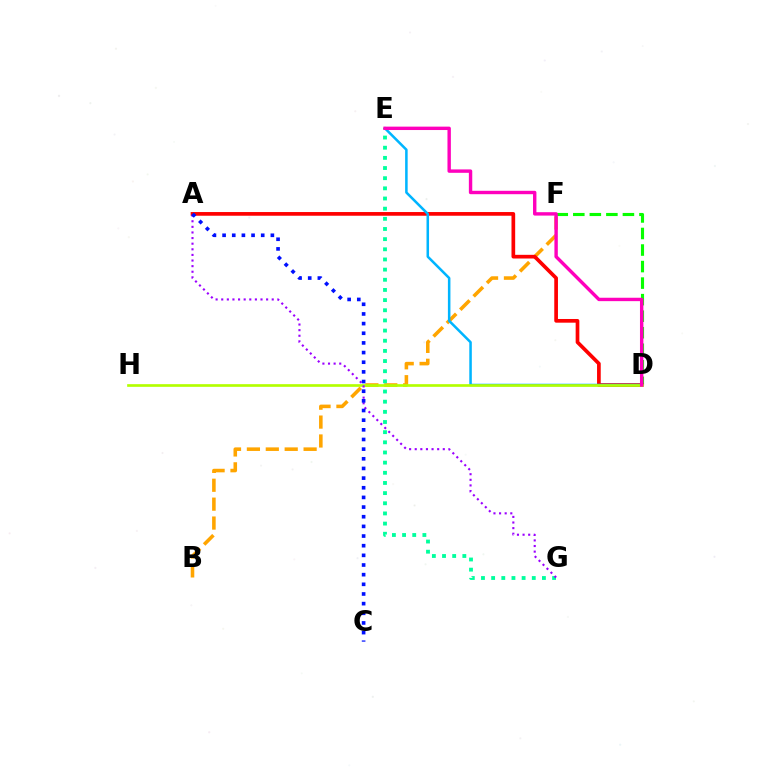{('B', 'F'): [{'color': '#ffa500', 'line_style': 'dashed', 'thickness': 2.57}], ('D', 'F'): [{'color': '#08ff00', 'line_style': 'dashed', 'thickness': 2.25}], ('A', 'D'): [{'color': '#ff0000', 'line_style': 'solid', 'thickness': 2.66}], ('D', 'E'): [{'color': '#00b5ff', 'line_style': 'solid', 'thickness': 1.82}, {'color': '#ff00bd', 'line_style': 'solid', 'thickness': 2.45}], ('E', 'G'): [{'color': '#00ff9d', 'line_style': 'dotted', 'thickness': 2.76}], ('D', 'H'): [{'color': '#b3ff00', 'line_style': 'solid', 'thickness': 1.92}], ('A', 'G'): [{'color': '#9b00ff', 'line_style': 'dotted', 'thickness': 1.52}], ('A', 'C'): [{'color': '#0010ff', 'line_style': 'dotted', 'thickness': 2.62}]}